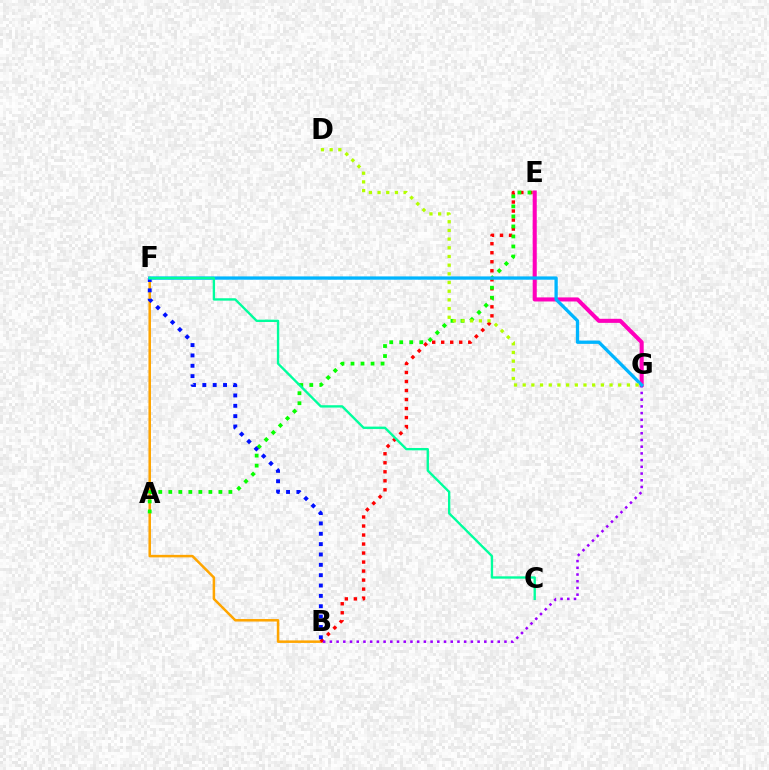{('E', 'G'): [{'color': '#ff00bd', 'line_style': 'solid', 'thickness': 2.93}], ('B', 'F'): [{'color': '#ffa500', 'line_style': 'solid', 'thickness': 1.81}, {'color': '#0010ff', 'line_style': 'dotted', 'thickness': 2.81}], ('B', 'E'): [{'color': '#ff0000', 'line_style': 'dotted', 'thickness': 2.45}], ('A', 'E'): [{'color': '#08ff00', 'line_style': 'dotted', 'thickness': 2.72}], ('B', 'G'): [{'color': '#9b00ff', 'line_style': 'dotted', 'thickness': 1.82}], ('F', 'G'): [{'color': '#00b5ff', 'line_style': 'solid', 'thickness': 2.38}], ('D', 'G'): [{'color': '#b3ff00', 'line_style': 'dotted', 'thickness': 2.36}], ('C', 'F'): [{'color': '#00ff9d', 'line_style': 'solid', 'thickness': 1.7}]}